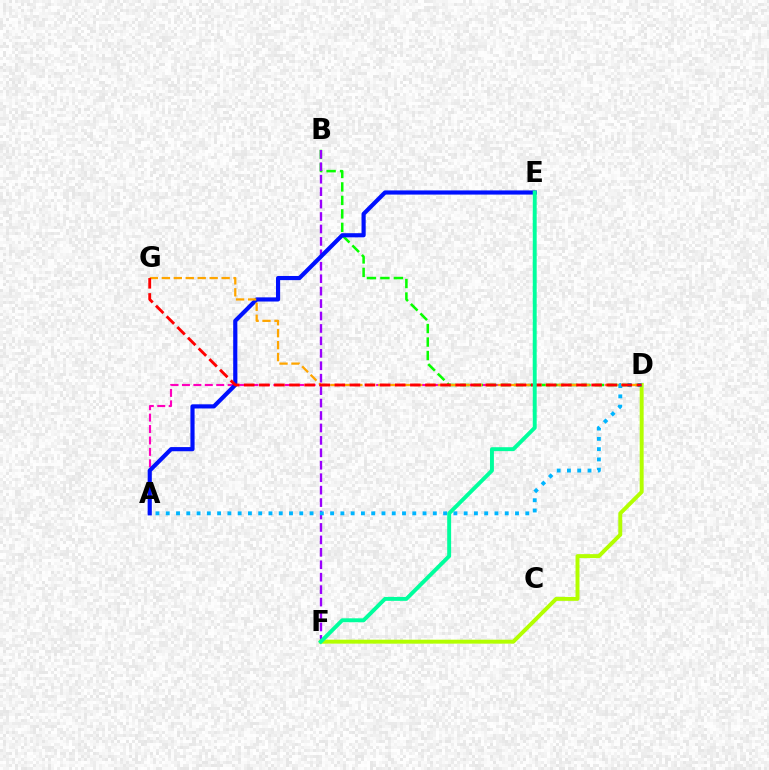{('A', 'D'): [{'color': '#ff00bd', 'line_style': 'dashed', 'thickness': 1.55}, {'color': '#00b5ff', 'line_style': 'dotted', 'thickness': 2.79}], ('B', 'D'): [{'color': '#08ff00', 'line_style': 'dashed', 'thickness': 1.83}], ('B', 'F'): [{'color': '#9b00ff', 'line_style': 'dashed', 'thickness': 1.69}], ('A', 'E'): [{'color': '#0010ff', 'line_style': 'solid', 'thickness': 2.99}], ('D', 'F'): [{'color': '#b3ff00', 'line_style': 'solid', 'thickness': 2.84}], ('D', 'G'): [{'color': '#ffa500', 'line_style': 'dashed', 'thickness': 1.62}, {'color': '#ff0000', 'line_style': 'dashed', 'thickness': 2.05}], ('E', 'F'): [{'color': '#00ff9d', 'line_style': 'solid', 'thickness': 2.83}]}